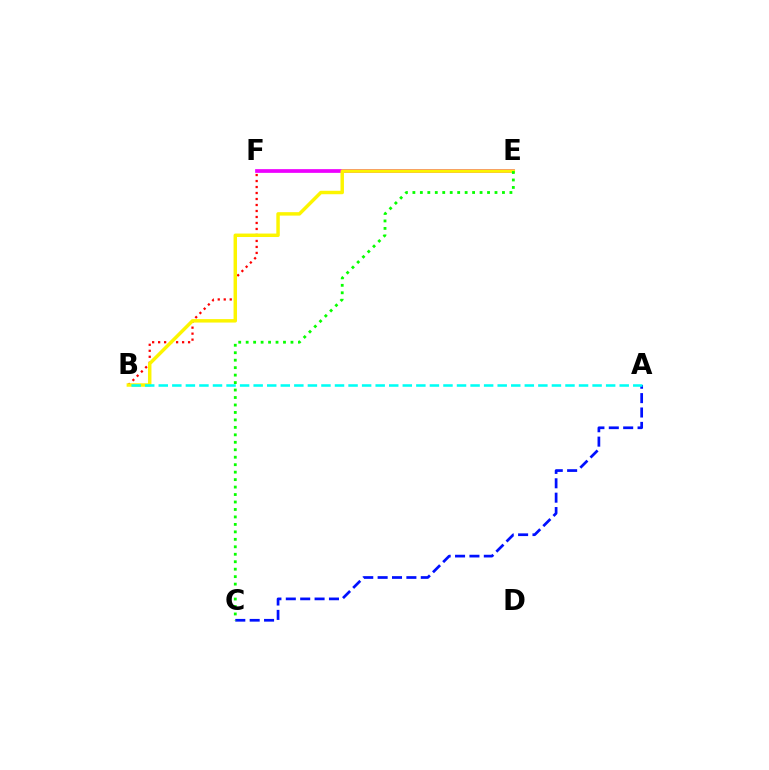{('B', 'F'): [{'color': '#ff0000', 'line_style': 'dotted', 'thickness': 1.63}], ('E', 'F'): [{'color': '#ee00ff', 'line_style': 'solid', 'thickness': 2.68}], ('A', 'C'): [{'color': '#0010ff', 'line_style': 'dashed', 'thickness': 1.95}], ('B', 'E'): [{'color': '#fcf500', 'line_style': 'solid', 'thickness': 2.49}], ('A', 'B'): [{'color': '#00fff6', 'line_style': 'dashed', 'thickness': 1.84}], ('C', 'E'): [{'color': '#08ff00', 'line_style': 'dotted', 'thickness': 2.03}]}